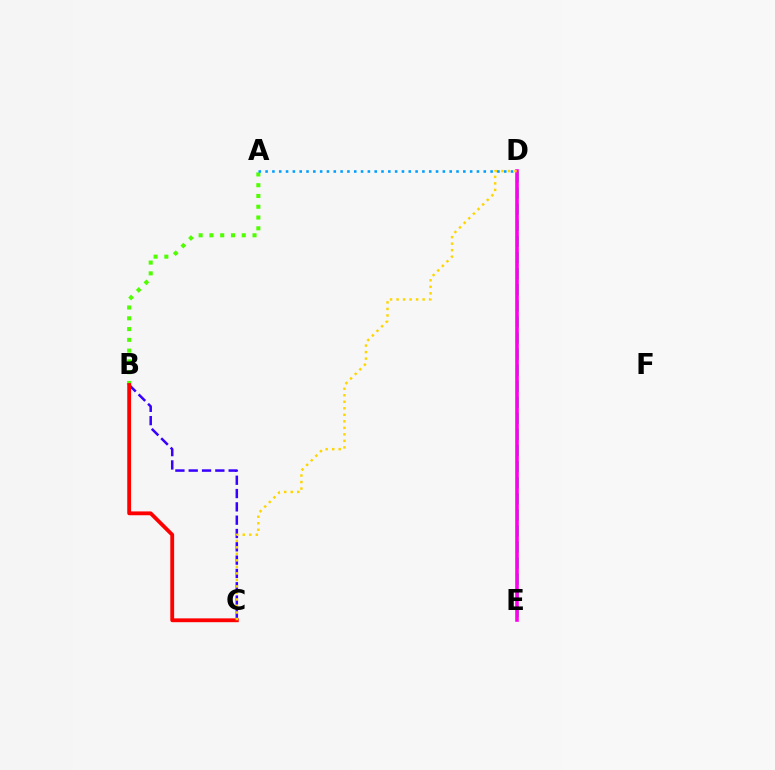{('A', 'B'): [{'color': '#4fff00', 'line_style': 'dotted', 'thickness': 2.93}], ('B', 'C'): [{'color': '#3700ff', 'line_style': 'dashed', 'thickness': 1.81}, {'color': '#ff0000', 'line_style': 'solid', 'thickness': 2.75}], ('D', 'E'): [{'color': '#00ff86', 'line_style': 'dashed', 'thickness': 2.18}, {'color': '#ff00ed', 'line_style': 'solid', 'thickness': 2.59}], ('C', 'D'): [{'color': '#ffd500', 'line_style': 'dotted', 'thickness': 1.77}], ('A', 'D'): [{'color': '#009eff', 'line_style': 'dotted', 'thickness': 1.85}]}